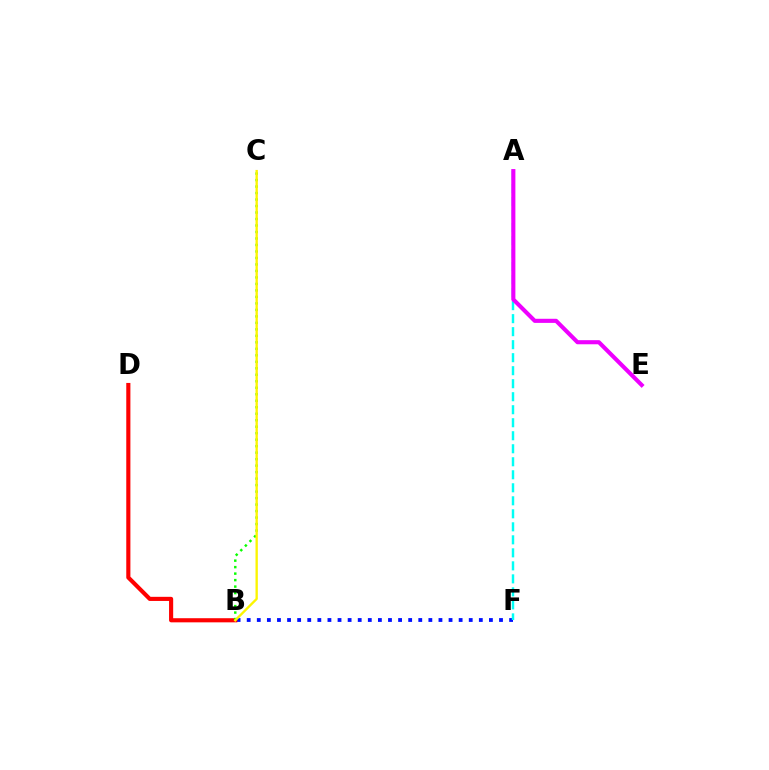{('B', 'F'): [{'color': '#0010ff', 'line_style': 'dotted', 'thickness': 2.74}], ('A', 'F'): [{'color': '#00fff6', 'line_style': 'dashed', 'thickness': 1.77}], ('B', 'D'): [{'color': '#ff0000', 'line_style': 'solid', 'thickness': 2.97}], ('B', 'C'): [{'color': '#08ff00', 'line_style': 'dotted', 'thickness': 1.76}, {'color': '#fcf500', 'line_style': 'solid', 'thickness': 1.69}], ('A', 'E'): [{'color': '#ee00ff', 'line_style': 'solid', 'thickness': 2.95}]}